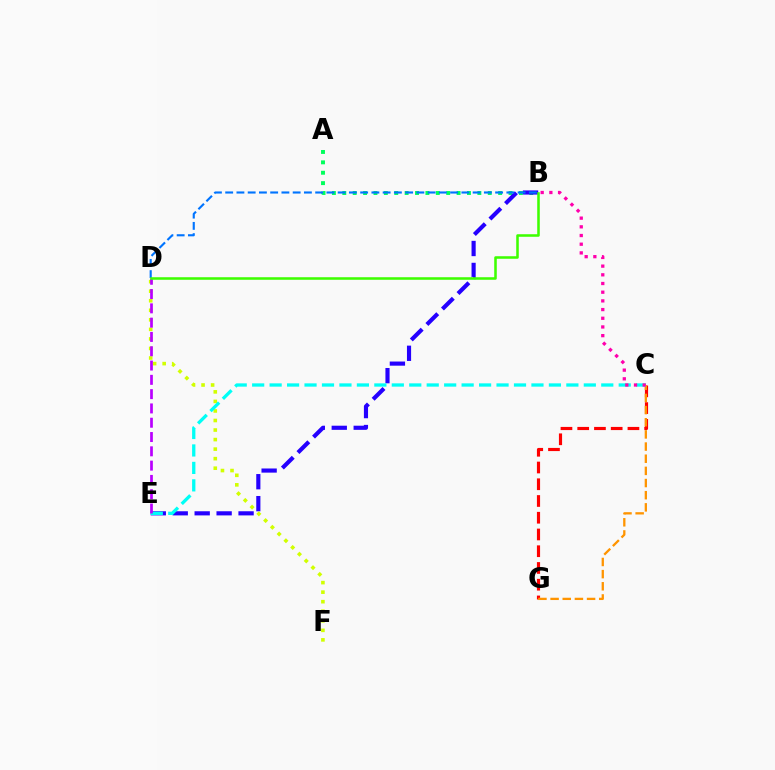{('A', 'B'): [{'color': '#00ff5c', 'line_style': 'dotted', 'thickness': 2.82}], ('B', 'E'): [{'color': '#2500ff', 'line_style': 'dashed', 'thickness': 2.98}], ('B', 'D'): [{'color': '#0074ff', 'line_style': 'dashed', 'thickness': 1.53}, {'color': '#3dff00', 'line_style': 'solid', 'thickness': 1.83}], ('C', 'G'): [{'color': '#ff0000', 'line_style': 'dashed', 'thickness': 2.27}, {'color': '#ff9400', 'line_style': 'dashed', 'thickness': 1.65}], ('D', 'F'): [{'color': '#d1ff00', 'line_style': 'dotted', 'thickness': 2.59}], ('C', 'E'): [{'color': '#00fff6', 'line_style': 'dashed', 'thickness': 2.37}], ('B', 'C'): [{'color': '#ff00ac', 'line_style': 'dotted', 'thickness': 2.36}], ('D', 'E'): [{'color': '#b900ff', 'line_style': 'dashed', 'thickness': 1.94}]}